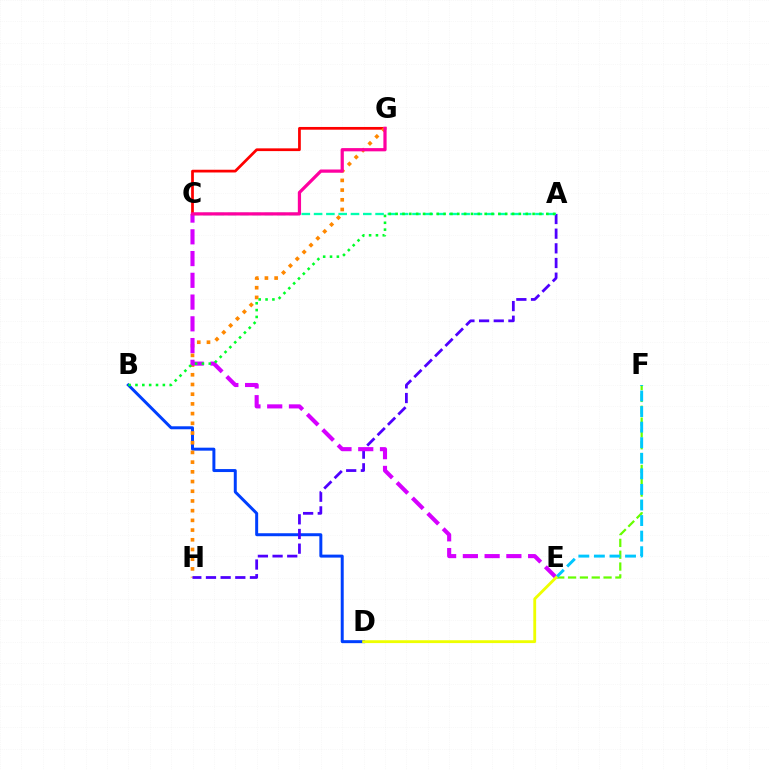{('E', 'F'): [{'color': '#66ff00', 'line_style': 'dashed', 'thickness': 1.61}, {'color': '#00c7ff', 'line_style': 'dashed', 'thickness': 2.11}], ('C', 'G'): [{'color': '#ff0000', 'line_style': 'solid', 'thickness': 1.97}, {'color': '#ff00a0', 'line_style': 'solid', 'thickness': 2.33}], ('B', 'D'): [{'color': '#003fff', 'line_style': 'solid', 'thickness': 2.14}], ('G', 'H'): [{'color': '#ff8800', 'line_style': 'dotted', 'thickness': 2.64}], ('A', 'H'): [{'color': '#4f00ff', 'line_style': 'dashed', 'thickness': 1.99}], ('C', 'E'): [{'color': '#d600ff', 'line_style': 'dashed', 'thickness': 2.95}], ('A', 'C'): [{'color': '#00ffaf', 'line_style': 'dashed', 'thickness': 1.67}], ('A', 'B'): [{'color': '#00ff27', 'line_style': 'dotted', 'thickness': 1.86}], ('D', 'E'): [{'color': '#eeff00', 'line_style': 'solid', 'thickness': 2.05}]}